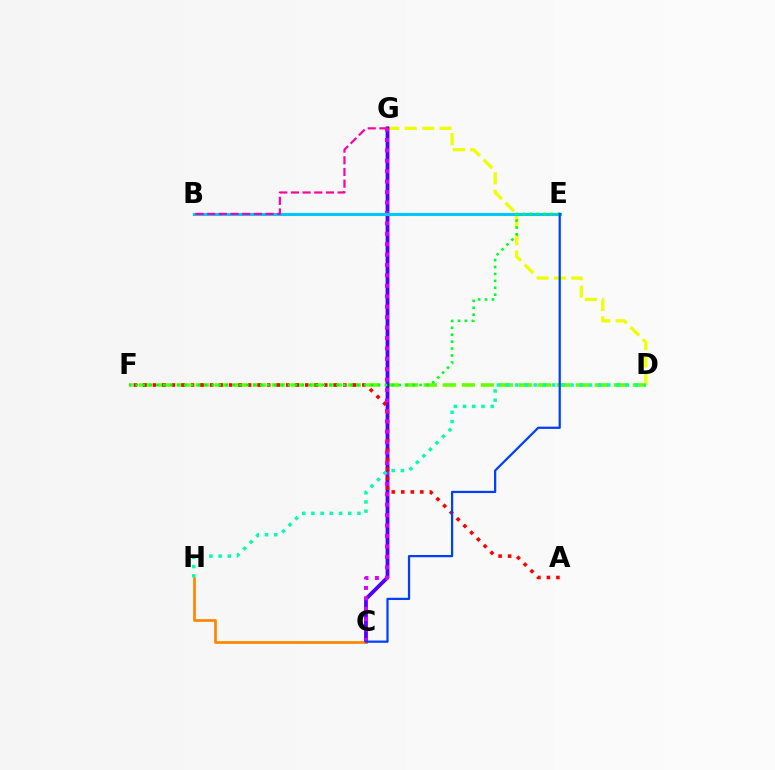{('D', 'F'): [{'color': '#66ff00', 'line_style': 'dashed', 'thickness': 2.58}], ('D', 'G'): [{'color': '#eeff00', 'line_style': 'dashed', 'thickness': 2.37}], ('C', 'G'): [{'color': '#4f00ff', 'line_style': 'solid', 'thickness': 2.72}, {'color': '#d600ff', 'line_style': 'dotted', 'thickness': 2.83}], ('A', 'F'): [{'color': '#ff0000', 'line_style': 'dotted', 'thickness': 2.59}], ('C', 'H'): [{'color': '#ff8800', 'line_style': 'solid', 'thickness': 1.96}], ('B', 'E'): [{'color': '#00c7ff', 'line_style': 'solid', 'thickness': 2.2}], ('D', 'H'): [{'color': '#00ffaf', 'line_style': 'dotted', 'thickness': 2.5}], ('B', 'G'): [{'color': '#ff00a0', 'line_style': 'dashed', 'thickness': 1.59}], ('E', 'F'): [{'color': '#00ff27', 'line_style': 'dotted', 'thickness': 1.88}], ('C', 'E'): [{'color': '#003fff', 'line_style': 'solid', 'thickness': 1.61}]}